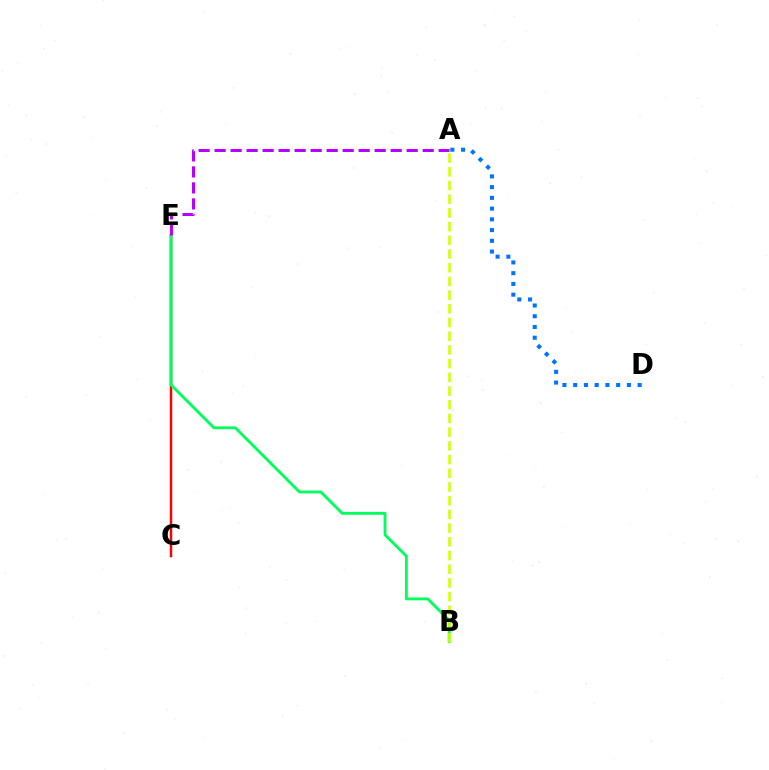{('C', 'E'): [{'color': '#ff0000', 'line_style': 'solid', 'thickness': 1.79}], ('B', 'E'): [{'color': '#00ff5c', 'line_style': 'solid', 'thickness': 2.04}], ('A', 'E'): [{'color': '#b900ff', 'line_style': 'dashed', 'thickness': 2.17}], ('A', 'B'): [{'color': '#d1ff00', 'line_style': 'dashed', 'thickness': 1.86}], ('A', 'D'): [{'color': '#0074ff', 'line_style': 'dotted', 'thickness': 2.92}]}